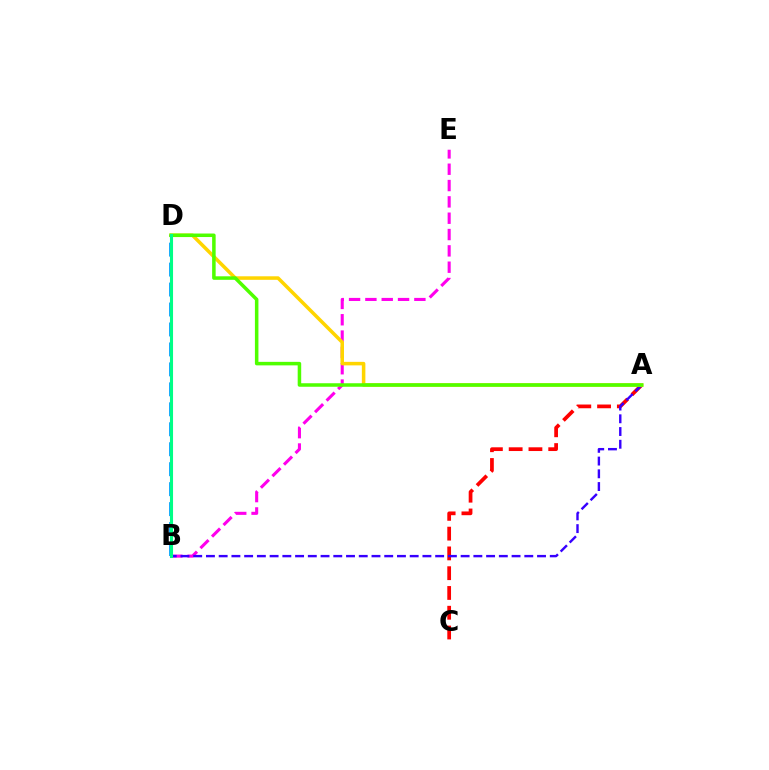{('A', 'C'): [{'color': '#ff0000', 'line_style': 'dashed', 'thickness': 2.69}], ('B', 'E'): [{'color': '#ff00ed', 'line_style': 'dashed', 'thickness': 2.22}], ('A', 'B'): [{'color': '#3700ff', 'line_style': 'dashed', 'thickness': 1.73}], ('B', 'D'): [{'color': '#009eff', 'line_style': 'dashed', 'thickness': 2.71}, {'color': '#00ff86', 'line_style': 'solid', 'thickness': 2.22}], ('A', 'D'): [{'color': '#ffd500', 'line_style': 'solid', 'thickness': 2.54}, {'color': '#4fff00', 'line_style': 'solid', 'thickness': 2.53}]}